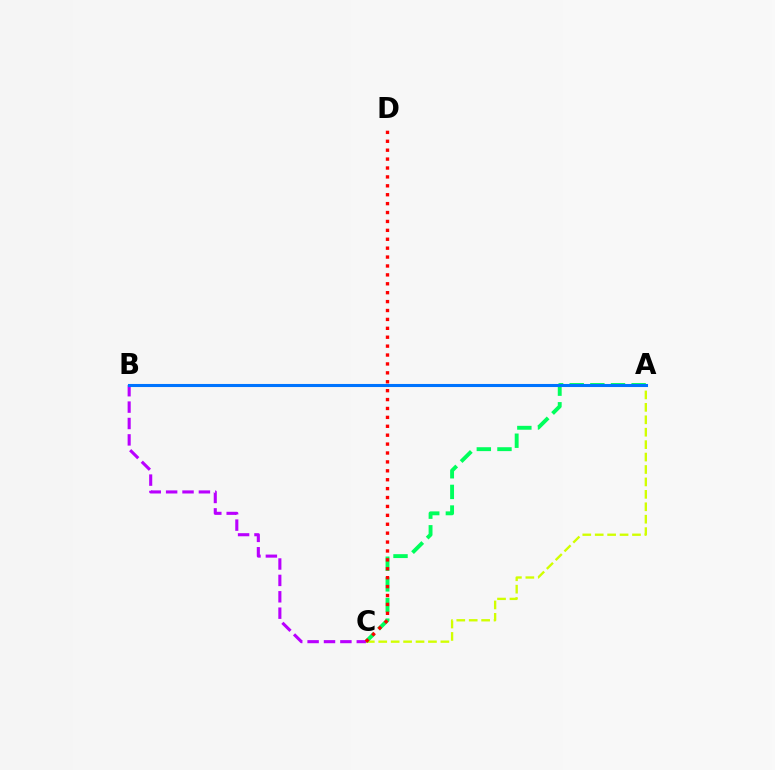{('A', 'C'): [{'color': '#d1ff00', 'line_style': 'dashed', 'thickness': 1.69}, {'color': '#00ff5c', 'line_style': 'dashed', 'thickness': 2.8}], ('B', 'C'): [{'color': '#b900ff', 'line_style': 'dashed', 'thickness': 2.23}], ('A', 'B'): [{'color': '#0074ff', 'line_style': 'solid', 'thickness': 2.21}], ('C', 'D'): [{'color': '#ff0000', 'line_style': 'dotted', 'thickness': 2.42}]}